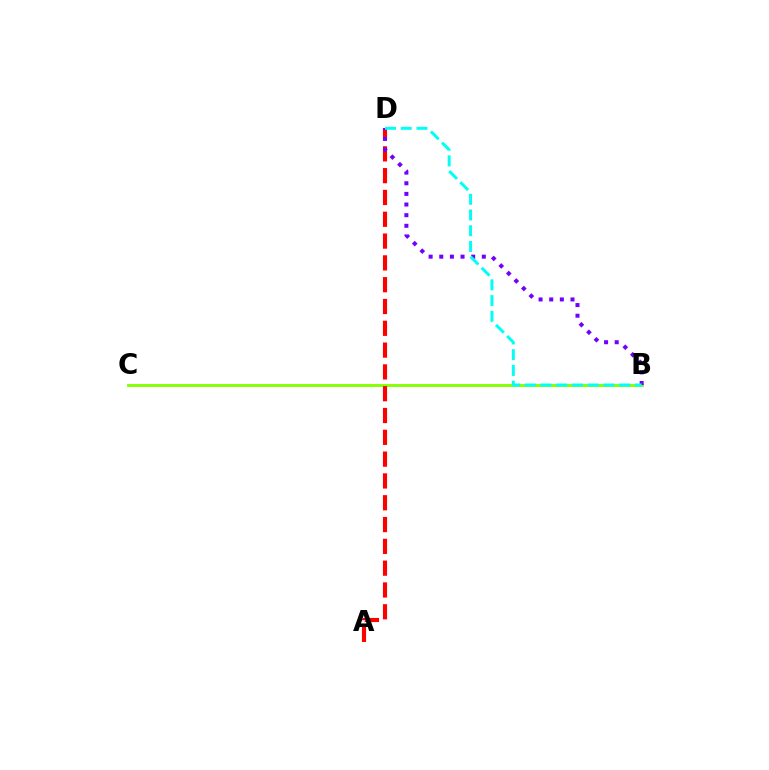{('B', 'C'): [{'color': '#84ff00', 'line_style': 'solid', 'thickness': 2.06}], ('A', 'D'): [{'color': '#ff0000', 'line_style': 'dashed', 'thickness': 2.96}], ('B', 'D'): [{'color': '#7200ff', 'line_style': 'dotted', 'thickness': 2.89}, {'color': '#00fff6', 'line_style': 'dashed', 'thickness': 2.14}]}